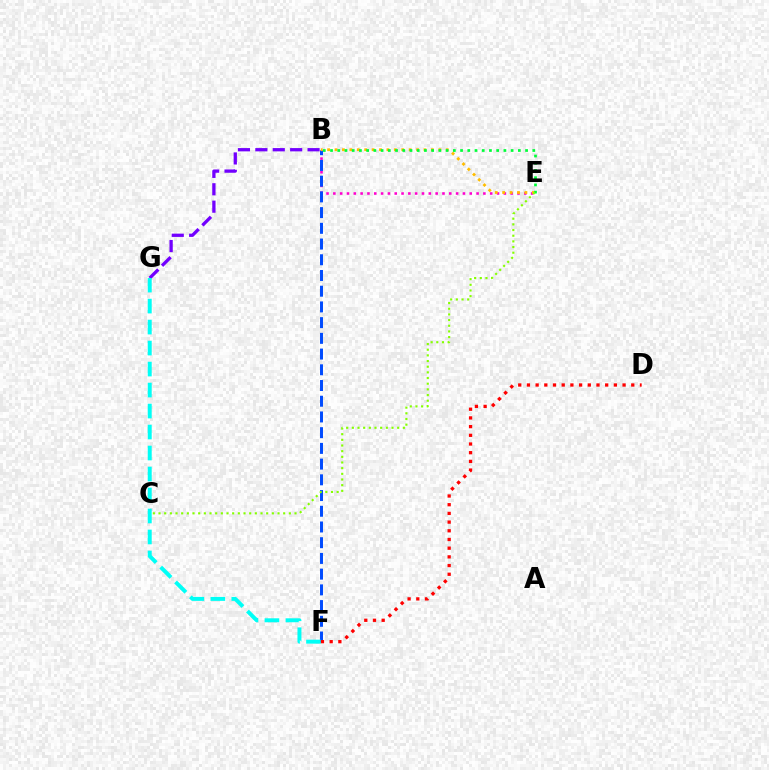{('B', 'E'): [{'color': '#ff00cf', 'line_style': 'dotted', 'thickness': 1.85}, {'color': '#ffbd00', 'line_style': 'dotted', 'thickness': 2.01}, {'color': '#00ff39', 'line_style': 'dotted', 'thickness': 1.96}], ('B', 'G'): [{'color': '#7200ff', 'line_style': 'dashed', 'thickness': 2.36}], ('B', 'F'): [{'color': '#004bff', 'line_style': 'dashed', 'thickness': 2.14}], ('F', 'G'): [{'color': '#00fff6', 'line_style': 'dashed', 'thickness': 2.85}], ('C', 'E'): [{'color': '#84ff00', 'line_style': 'dotted', 'thickness': 1.54}], ('D', 'F'): [{'color': '#ff0000', 'line_style': 'dotted', 'thickness': 2.36}]}